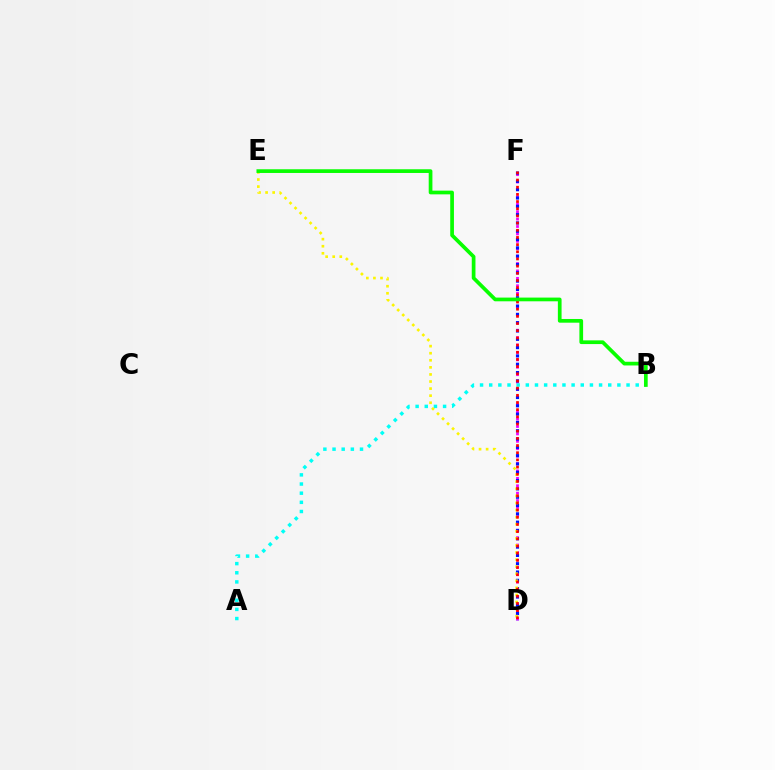{('D', 'F'): [{'color': '#ee00ff', 'line_style': 'dotted', 'thickness': 2.01}, {'color': '#0010ff', 'line_style': 'dotted', 'thickness': 2.26}, {'color': '#ff0000', 'line_style': 'dotted', 'thickness': 1.95}], ('A', 'B'): [{'color': '#00fff6', 'line_style': 'dotted', 'thickness': 2.49}], ('D', 'E'): [{'color': '#fcf500', 'line_style': 'dotted', 'thickness': 1.92}], ('B', 'E'): [{'color': '#08ff00', 'line_style': 'solid', 'thickness': 2.67}]}